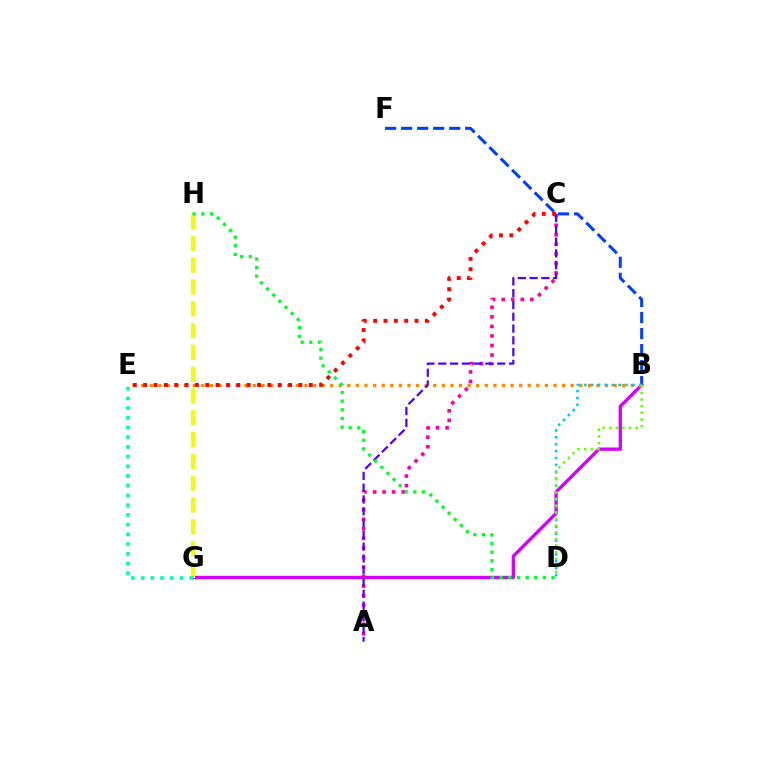{('B', 'G'): [{'color': '#d600ff', 'line_style': 'solid', 'thickness': 2.41}], ('A', 'C'): [{'color': '#ff00a0', 'line_style': 'dotted', 'thickness': 2.6}, {'color': '#4f00ff', 'line_style': 'dashed', 'thickness': 1.6}], ('G', 'H'): [{'color': '#eeff00', 'line_style': 'dashed', 'thickness': 2.96}], ('B', 'F'): [{'color': '#003fff', 'line_style': 'dashed', 'thickness': 2.18}], ('B', 'E'): [{'color': '#ff8800', 'line_style': 'dotted', 'thickness': 2.33}], ('E', 'G'): [{'color': '#00ffaf', 'line_style': 'dotted', 'thickness': 2.64}], ('B', 'D'): [{'color': '#00c7ff', 'line_style': 'dotted', 'thickness': 1.87}, {'color': '#66ff00', 'line_style': 'dotted', 'thickness': 1.8}], ('D', 'H'): [{'color': '#00ff27', 'line_style': 'dotted', 'thickness': 2.35}], ('C', 'E'): [{'color': '#ff0000', 'line_style': 'dotted', 'thickness': 2.81}]}